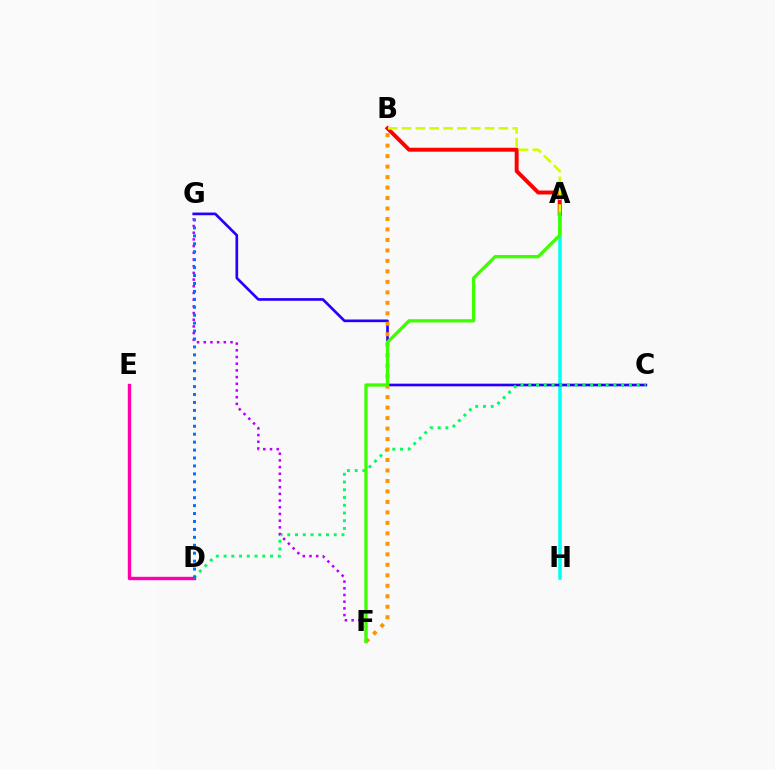{('A', 'H'): [{'color': '#00fff6', 'line_style': 'solid', 'thickness': 2.52}], ('D', 'E'): [{'color': '#ff00ac', 'line_style': 'solid', 'thickness': 2.45}], ('A', 'B'): [{'color': '#ff0000', 'line_style': 'solid', 'thickness': 2.84}, {'color': '#d1ff00', 'line_style': 'dashed', 'thickness': 1.88}], ('C', 'G'): [{'color': '#2500ff', 'line_style': 'solid', 'thickness': 1.93}], ('C', 'D'): [{'color': '#00ff5c', 'line_style': 'dotted', 'thickness': 2.1}], ('B', 'F'): [{'color': '#ff9400', 'line_style': 'dotted', 'thickness': 2.85}], ('F', 'G'): [{'color': '#b900ff', 'line_style': 'dotted', 'thickness': 1.82}], ('A', 'F'): [{'color': '#3dff00', 'line_style': 'solid', 'thickness': 2.37}], ('D', 'G'): [{'color': '#0074ff', 'line_style': 'dotted', 'thickness': 2.16}]}